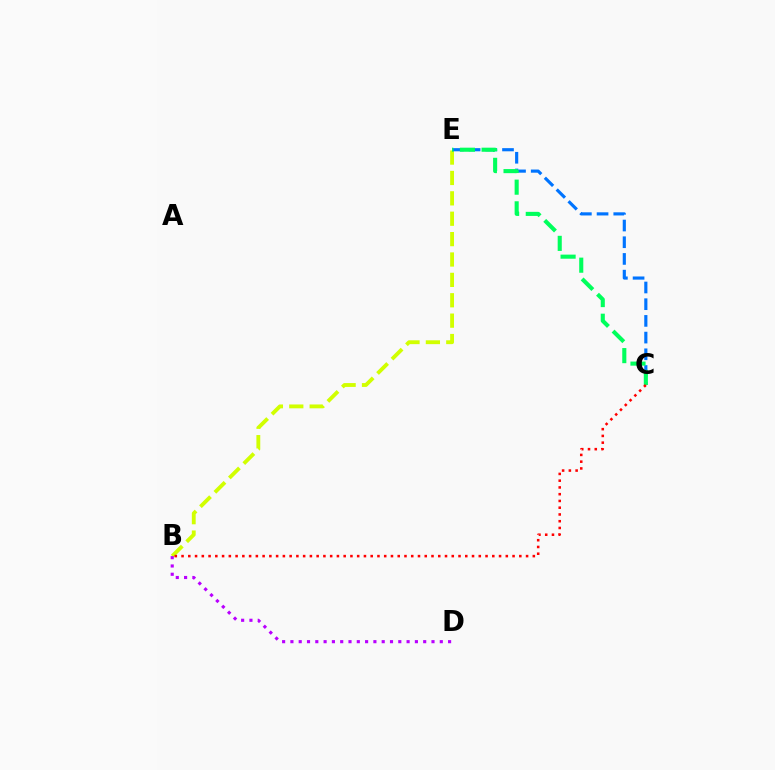{('B', 'E'): [{'color': '#d1ff00', 'line_style': 'dashed', 'thickness': 2.77}], ('B', 'D'): [{'color': '#b900ff', 'line_style': 'dotted', 'thickness': 2.25}], ('C', 'E'): [{'color': '#0074ff', 'line_style': 'dashed', 'thickness': 2.27}, {'color': '#00ff5c', 'line_style': 'dashed', 'thickness': 2.94}], ('B', 'C'): [{'color': '#ff0000', 'line_style': 'dotted', 'thickness': 1.84}]}